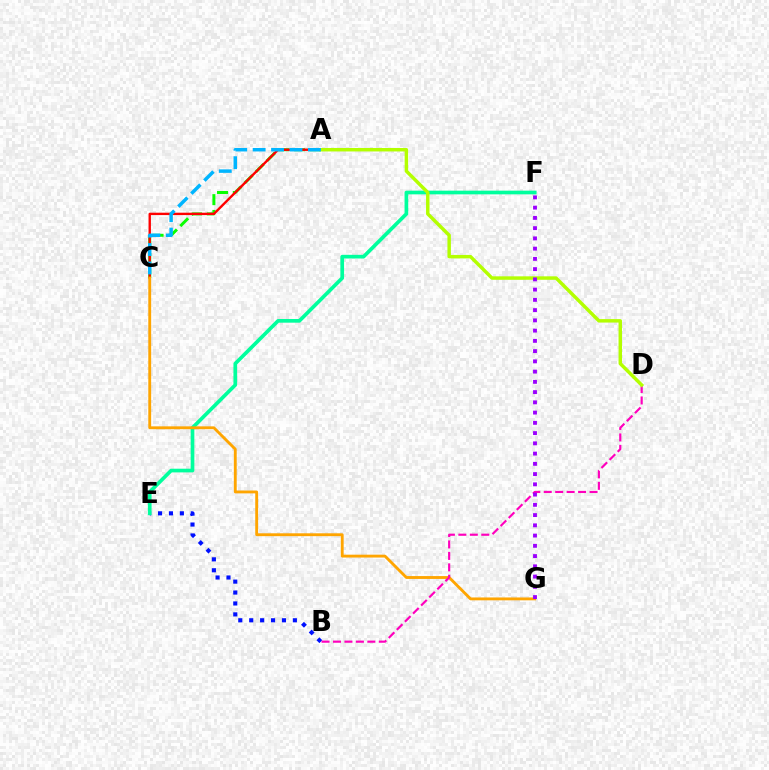{('A', 'C'): [{'color': '#08ff00', 'line_style': 'dashed', 'thickness': 2.14}, {'color': '#ff0000', 'line_style': 'solid', 'thickness': 1.72}, {'color': '#00b5ff', 'line_style': 'dashed', 'thickness': 2.5}], ('B', 'E'): [{'color': '#0010ff', 'line_style': 'dotted', 'thickness': 2.97}], ('E', 'F'): [{'color': '#00ff9d', 'line_style': 'solid', 'thickness': 2.65}], ('C', 'G'): [{'color': '#ffa500', 'line_style': 'solid', 'thickness': 2.06}], ('B', 'D'): [{'color': '#ff00bd', 'line_style': 'dashed', 'thickness': 1.56}], ('A', 'D'): [{'color': '#b3ff00', 'line_style': 'solid', 'thickness': 2.49}], ('F', 'G'): [{'color': '#9b00ff', 'line_style': 'dotted', 'thickness': 2.78}]}